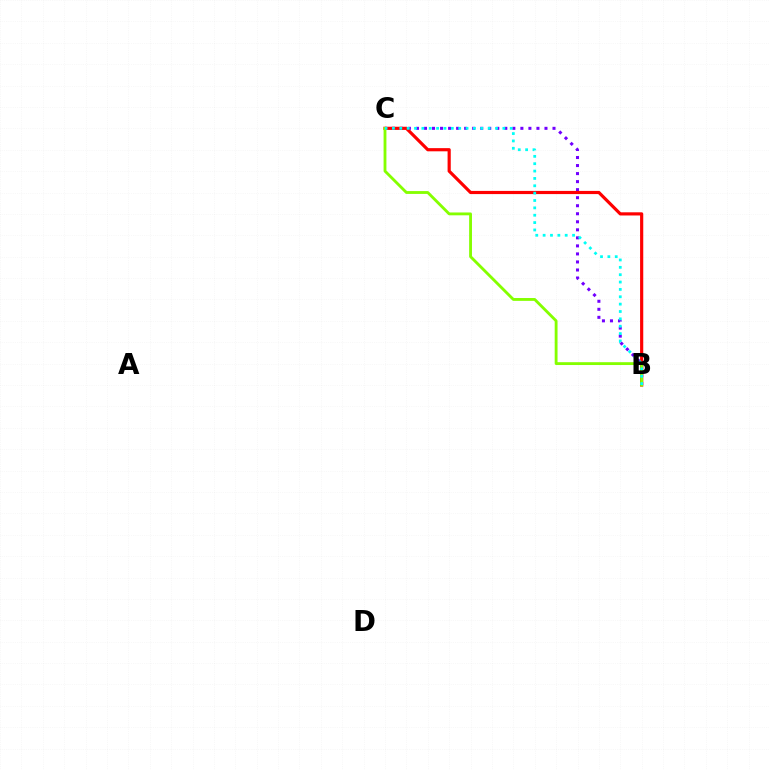{('B', 'C'): [{'color': '#7200ff', 'line_style': 'dotted', 'thickness': 2.18}, {'color': '#ff0000', 'line_style': 'solid', 'thickness': 2.28}, {'color': '#84ff00', 'line_style': 'solid', 'thickness': 2.04}, {'color': '#00fff6', 'line_style': 'dotted', 'thickness': 2.0}]}